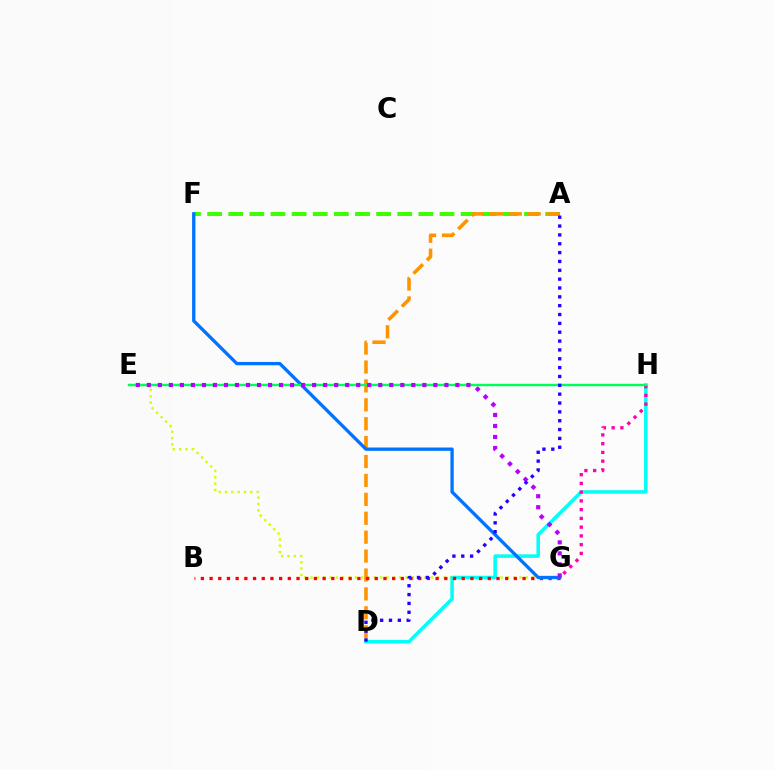{('E', 'G'): [{'color': '#d1ff00', 'line_style': 'dotted', 'thickness': 1.72}, {'color': '#b900ff', 'line_style': 'dotted', 'thickness': 2.99}], ('D', 'H'): [{'color': '#00fff6', 'line_style': 'solid', 'thickness': 2.53}], ('G', 'H'): [{'color': '#ff00ac', 'line_style': 'dotted', 'thickness': 2.38}], ('A', 'F'): [{'color': '#3dff00', 'line_style': 'dashed', 'thickness': 2.87}], ('A', 'D'): [{'color': '#ff9400', 'line_style': 'dashed', 'thickness': 2.57}, {'color': '#2500ff', 'line_style': 'dotted', 'thickness': 2.4}], ('B', 'G'): [{'color': '#ff0000', 'line_style': 'dotted', 'thickness': 2.36}], ('F', 'G'): [{'color': '#0074ff', 'line_style': 'solid', 'thickness': 2.39}], ('E', 'H'): [{'color': '#00ff5c', 'line_style': 'solid', 'thickness': 1.76}]}